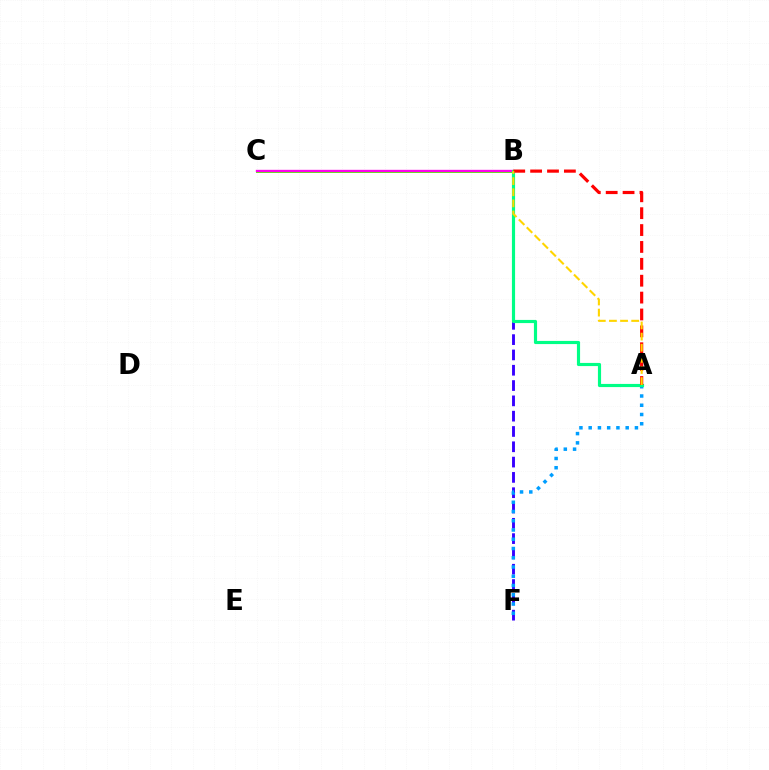{('B', 'F'): [{'color': '#3700ff', 'line_style': 'dashed', 'thickness': 2.08}], ('B', 'C'): [{'color': '#4fff00', 'line_style': 'solid', 'thickness': 2.13}, {'color': '#ff00ed', 'line_style': 'solid', 'thickness': 1.69}], ('A', 'F'): [{'color': '#009eff', 'line_style': 'dotted', 'thickness': 2.51}], ('A', 'B'): [{'color': '#00ff86', 'line_style': 'solid', 'thickness': 2.27}, {'color': '#ff0000', 'line_style': 'dashed', 'thickness': 2.29}, {'color': '#ffd500', 'line_style': 'dashed', 'thickness': 1.51}]}